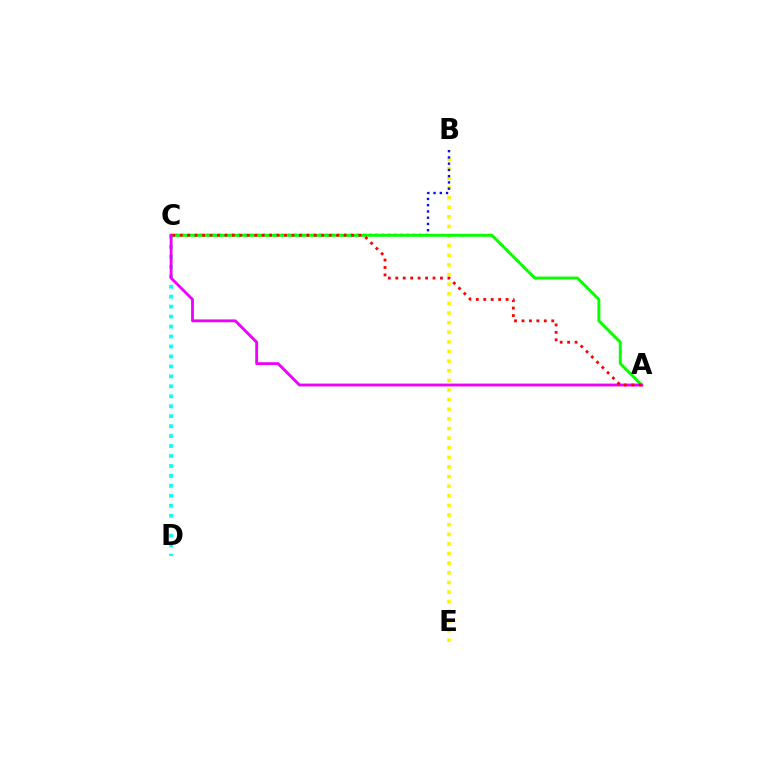{('C', 'D'): [{'color': '#00fff6', 'line_style': 'dotted', 'thickness': 2.71}], ('B', 'E'): [{'color': '#fcf500', 'line_style': 'dotted', 'thickness': 2.61}], ('B', 'C'): [{'color': '#0010ff', 'line_style': 'dotted', 'thickness': 1.7}], ('A', 'C'): [{'color': '#08ff00', 'line_style': 'solid', 'thickness': 2.13}, {'color': '#ee00ff', 'line_style': 'solid', 'thickness': 2.04}, {'color': '#ff0000', 'line_style': 'dotted', 'thickness': 2.02}]}